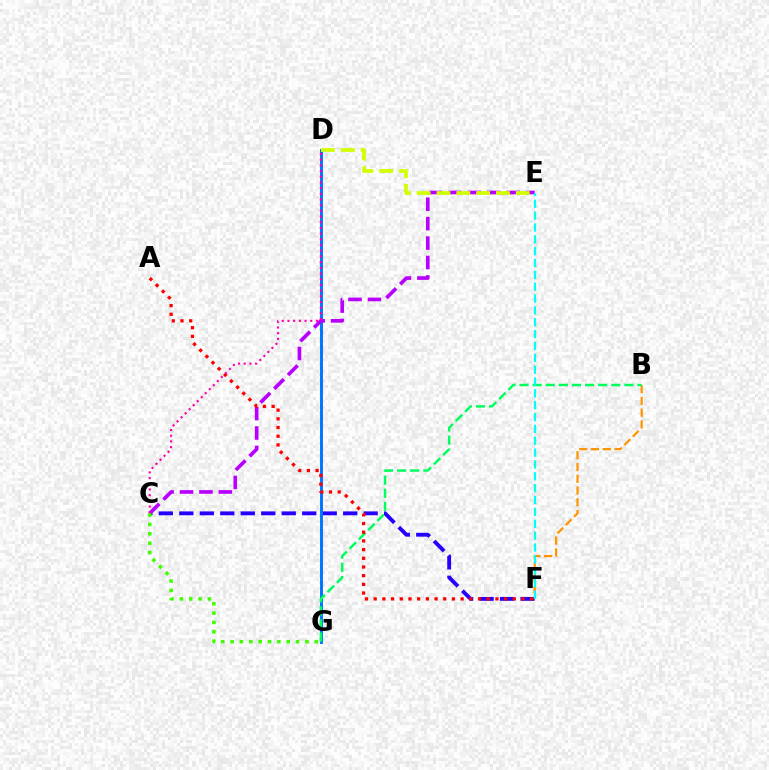{('C', 'F'): [{'color': '#2500ff', 'line_style': 'dashed', 'thickness': 2.78}], ('B', 'F'): [{'color': '#ff9400', 'line_style': 'dashed', 'thickness': 1.6}], ('D', 'G'): [{'color': '#0074ff', 'line_style': 'solid', 'thickness': 2.1}], ('C', 'E'): [{'color': '#b900ff', 'line_style': 'dashed', 'thickness': 2.64}], ('B', 'G'): [{'color': '#00ff5c', 'line_style': 'dashed', 'thickness': 1.78}], ('D', 'E'): [{'color': '#d1ff00', 'line_style': 'dashed', 'thickness': 2.69}], ('A', 'F'): [{'color': '#ff0000', 'line_style': 'dotted', 'thickness': 2.36}], ('E', 'F'): [{'color': '#00fff6', 'line_style': 'dashed', 'thickness': 1.61}], ('C', 'D'): [{'color': '#ff00ac', 'line_style': 'dotted', 'thickness': 1.55}], ('C', 'G'): [{'color': '#3dff00', 'line_style': 'dotted', 'thickness': 2.54}]}